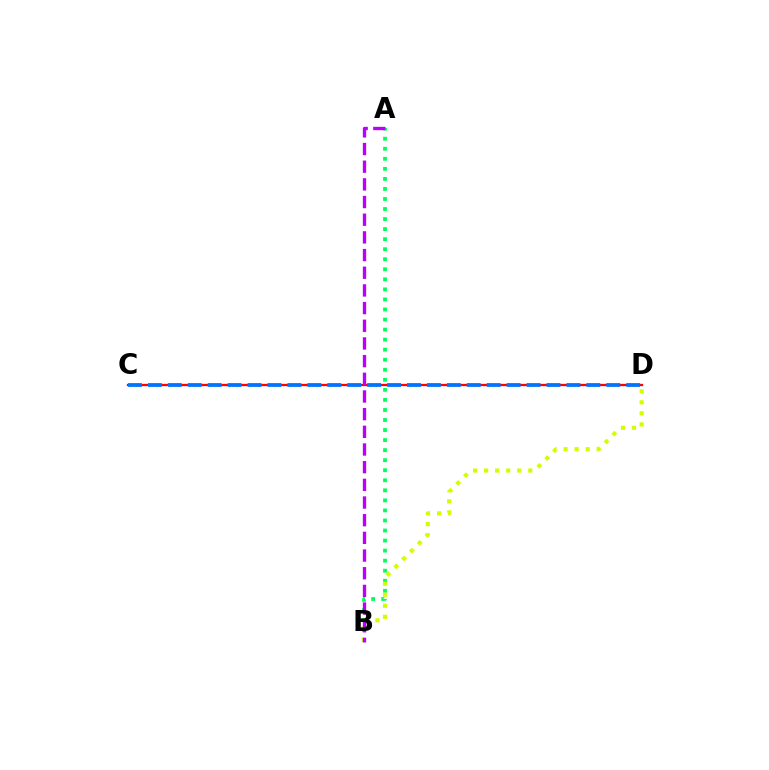{('C', 'D'): [{'color': '#ff0000', 'line_style': 'solid', 'thickness': 1.64}, {'color': '#0074ff', 'line_style': 'dashed', 'thickness': 2.71}], ('A', 'B'): [{'color': '#00ff5c', 'line_style': 'dotted', 'thickness': 2.73}, {'color': '#b900ff', 'line_style': 'dashed', 'thickness': 2.4}], ('B', 'D'): [{'color': '#d1ff00', 'line_style': 'dotted', 'thickness': 3.0}]}